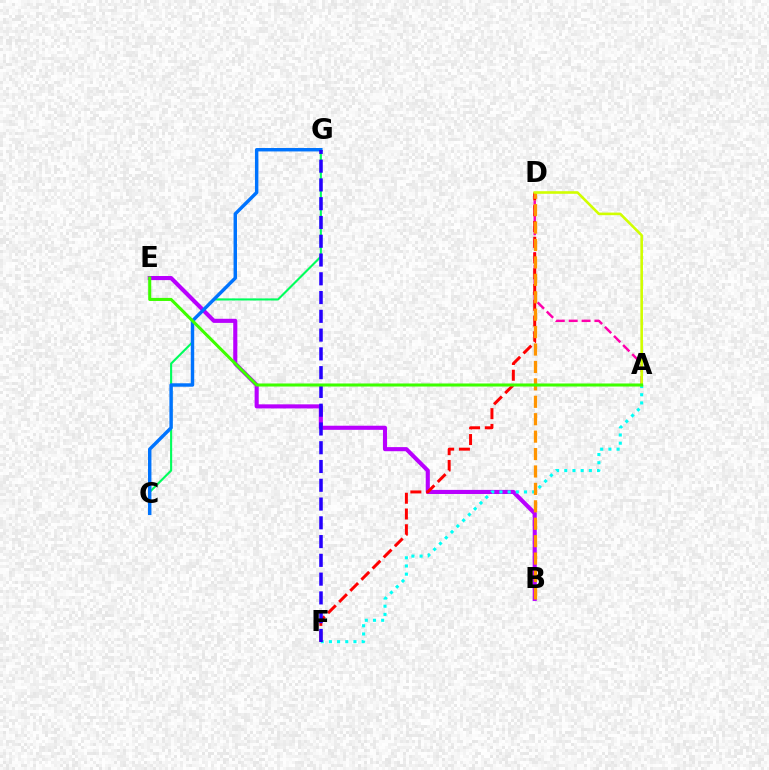{('B', 'E'): [{'color': '#b900ff', 'line_style': 'solid', 'thickness': 2.95}], ('A', 'F'): [{'color': '#00fff6', 'line_style': 'dotted', 'thickness': 2.22}], ('C', 'G'): [{'color': '#00ff5c', 'line_style': 'solid', 'thickness': 1.52}, {'color': '#0074ff', 'line_style': 'solid', 'thickness': 2.47}], ('A', 'D'): [{'color': '#ff00ac', 'line_style': 'dashed', 'thickness': 1.75}, {'color': '#d1ff00', 'line_style': 'solid', 'thickness': 1.87}], ('D', 'F'): [{'color': '#ff0000', 'line_style': 'dashed', 'thickness': 2.14}], ('B', 'D'): [{'color': '#ff9400', 'line_style': 'dashed', 'thickness': 2.37}], ('F', 'G'): [{'color': '#2500ff', 'line_style': 'dashed', 'thickness': 2.55}], ('A', 'E'): [{'color': '#3dff00', 'line_style': 'solid', 'thickness': 2.2}]}